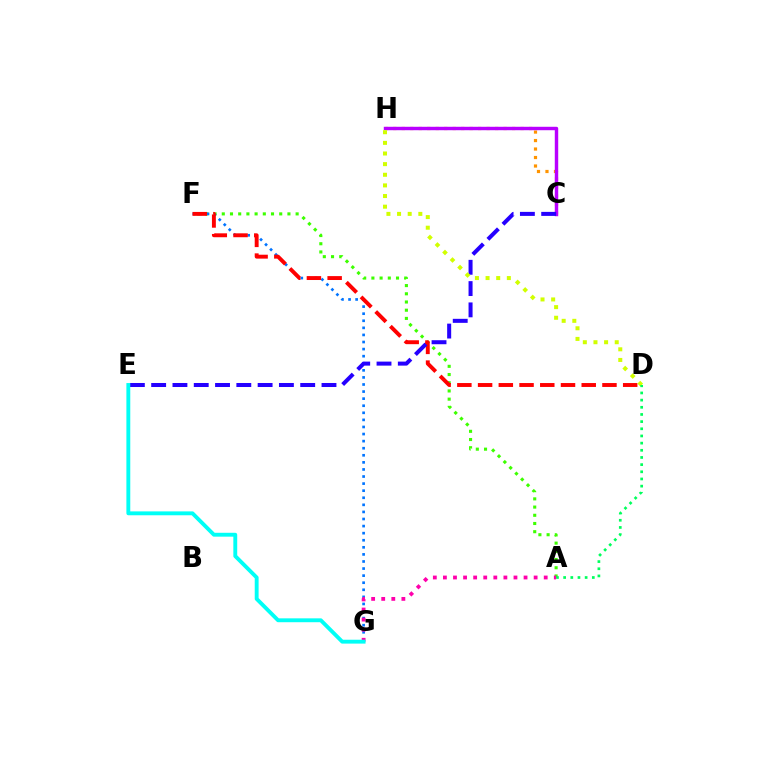{('C', 'H'): [{'color': '#ff9400', 'line_style': 'dotted', 'thickness': 2.31}, {'color': '#b900ff', 'line_style': 'solid', 'thickness': 2.47}], ('A', 'F'): [{'color': '#3dff00', 'line_style': 'dotted', 'thickness': 2.23}], ('F', 'G'): [{'color': '#0074ff', 'line_style': 'dotted', 'thickness': 1.92}], ('D', 'F'): [{'color': '#ff0000', 'line_style': 'dashed', 'thickness': 2.82}], ('C', 'E'): [{'color': '#2500ff', 'line_style': 'dashed', 'thickness': 2.89}], ('D', 'H'): [{'color': '#d1ff00', 'line_style': 'dotted', 'thickness': 2.89}], ('A', 'D'): [{'color': '#00ff5c', 'line_style': 'dotted', 'thickness': 1.95}], ('A', 'G'): [{'color': '#ff00ac', 'line_style': 'dotted', 'thickness': 2.74}], ('E', 'G'): [{'color': '#00fff6', 'line_style': 'solid', 'thickness': 2.79}]}